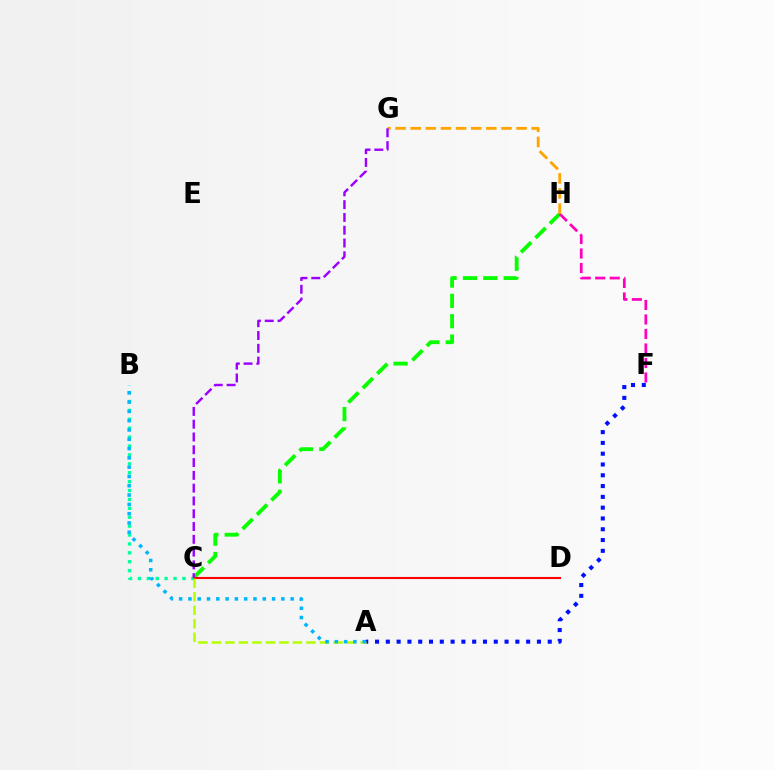{('B', 'C'): [{'color': '#00ff9d', 'line_style': 'dotted', 'thickness': 2.42}], ('C', 'H'): [{'color': '#08ff00', 'line_style': 'dashed', 'thickness': 2.76}], ('F', 'H'): [{'color': '#ff00bd', 'line_style': 'dashed', 'thickness': 1.97}], ('A', 'F'): [{'color': '#0010ff', 'line_style': 'dotted', 'thickness': 2.93}], ('G', 'H'): [{'color': '#ffa500', 'line_style': 'dashed', 'thickness': 2.05}], ('C', 'D'): [{'color': '#ff0000', 'line_style': 'solid', 'thickness': 1.52}], ('A', 'C'): [{'color': '#b3ff00', 'line_style': 'dashed', 'thickness': 1.84}], ('C', 'G'): [{'color': '#9b00ff', 'line_style': 'dashed', 'thickness': 1.74}], ('A', 'B'): [{'color': '#00b5ff', 'line_style': 'dotted', 'thickness': 2.53}]}